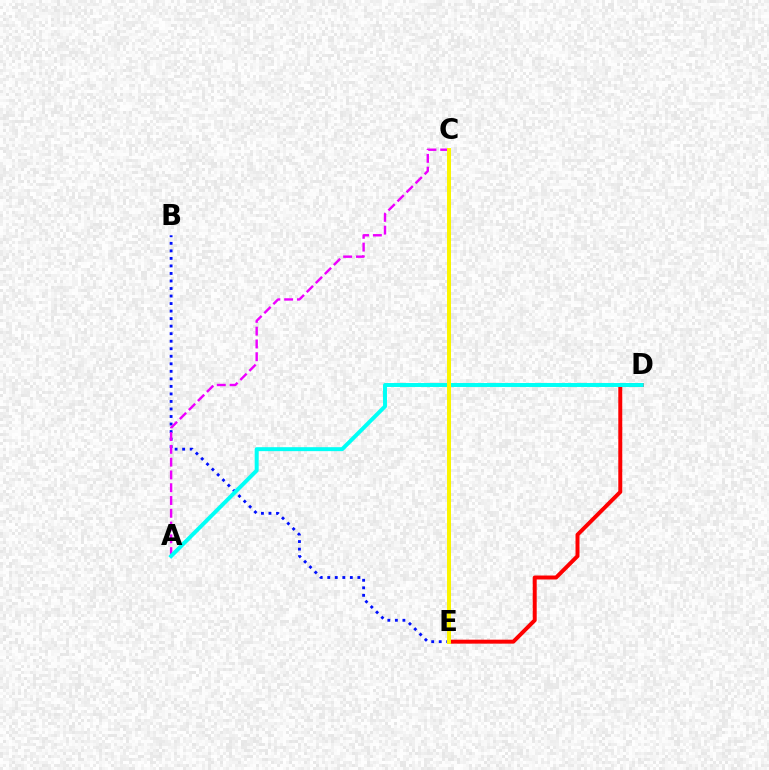{('B', 'E'): [{'color': '#0010ff', 'line_style': 'dotted', 'thickness': 2.05}], ('A', 'C'): [{'color': '#ee00ff', 'line_style': 'dashed', 'thickness': 1.74}], ('D', 'E'): [{'color': '#ff0000', 'line_style': 'solid', 'thickness': 2.85}], ('C', 'E'): [{'color': '#08ff00', 'line_style': 'dashed', 'thickness': 1.94}, {'color': '#fcf500', 'line_style': 'solid', 'thickness': 2.85}], ('A', 'D'): [{'color': '#00fff6', 'line_style': 'solid', 'thickness': 2.85}]}